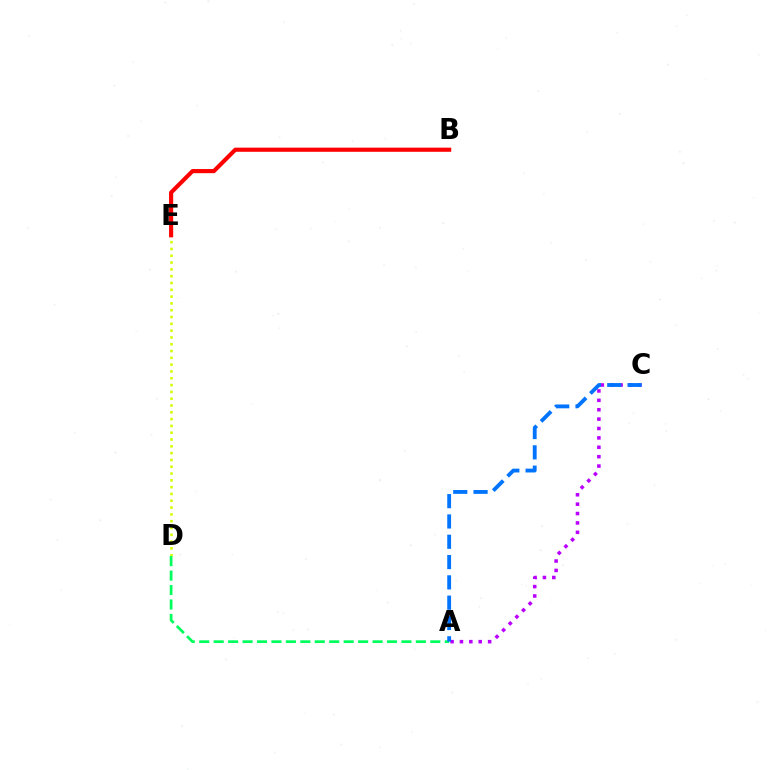{('D', 'E'): [{'color': '#d1ff00', 'line_style': 'dotted', 'thickness': 1.85}], ('B', 'E'): [{'color': '#ff0000', 'line_style': 'solid', 'thickness': 2.97}], ('A', 'D'): [{'color': '#00ff5c', 'line_style': 'dashed', 'thickness': 1.96}], ('A', 'C'): [{'color': '#b900ff', 'line_style': 'dotted', 'thickness': 2.55}, {'color': '#0074ff', 'line_style': 'dashed', 'thickness': 2.76}]}